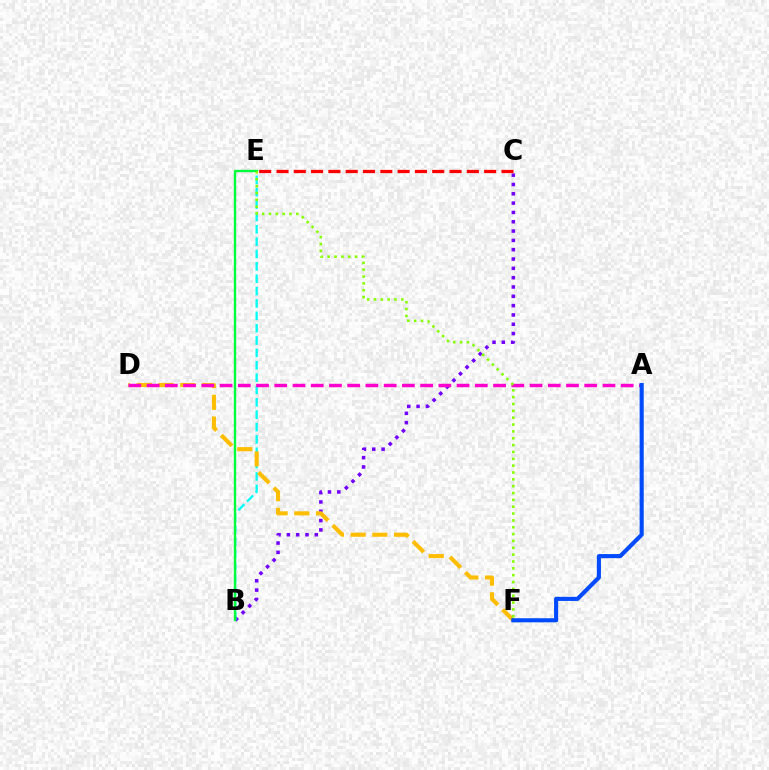{('B', 'C'): [{'color': '#7200ff', 'line_style': 'dotted', 'thickness': 2.53}], ('B', 'E'): [{'color': '#00fff6', 'line_style': 'dashed', 'thickness': 1.68}, {'color': '#00ff39', 'line_style': 'solid', 'thickness': 1.71}], ('D', 'F'): [{'color': '#ffbd00', 'line_style': 'dashed', 'thickness': 2.95}], ('C', 'E'): [{'color': '#ff0000', 'line_style': 'dashed', 'thickness': 2.35}], ('A', 'D'): [{'color': '#ff00cf', 'line_style': 'dashed', 'thickness': 2.48}], ('A', 'F'): [{'color': '#004bff', 'line_style': 'solid', 'thickness': 2.95}], ('E', 'F'): [{'color': '#84ff00', 'line_style': 'dotted', 'thickness': 1.86}]}